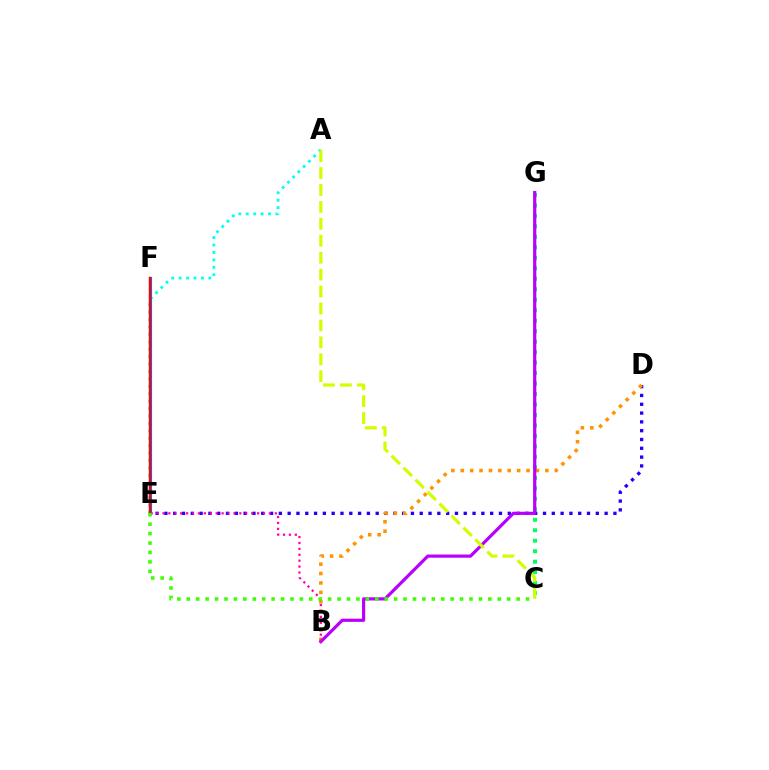{('A', 'E'): [{'color': '#00fff6', 'line_style': 'dotted', 'thickness': 2.02}], ('C', 'G'): [{'color': '#00ff5c', 'line_style': 'dotted', 'thickness': 2.85}], ('E', 'F'): [{'color': '#0074ff', 'line_style': 'solid', 'thickness': 2.25}, {'color': '#ff0000', 'line_style': 'solid', 'thickness': 1.72}], ('D', 'E'): [{'color': '#2500ff', 'line_style': 'dotted', 'thickness': 2.39}], ('B', 'D'): [{'color': '#ff9400', 'line_style': 'dotted', 'thickness': 2.55}], ('B', 'G'): [{'color': '#b900ff', 'line_style': 'solid', 'thickness': 2.29}], ('B', 'E'): [{'color': '#ff00ac', 'line_style': 'dotted', 'thickness': 1.61}], ('C', 'E'): [{'color': '#3dff00', 'line_style': 'dotted', 'thickness': 2.56}], ('A', 'C'): [{'color': '#d1ff00', 'line_style': 'dashed', 'thickness': 2.3}]}